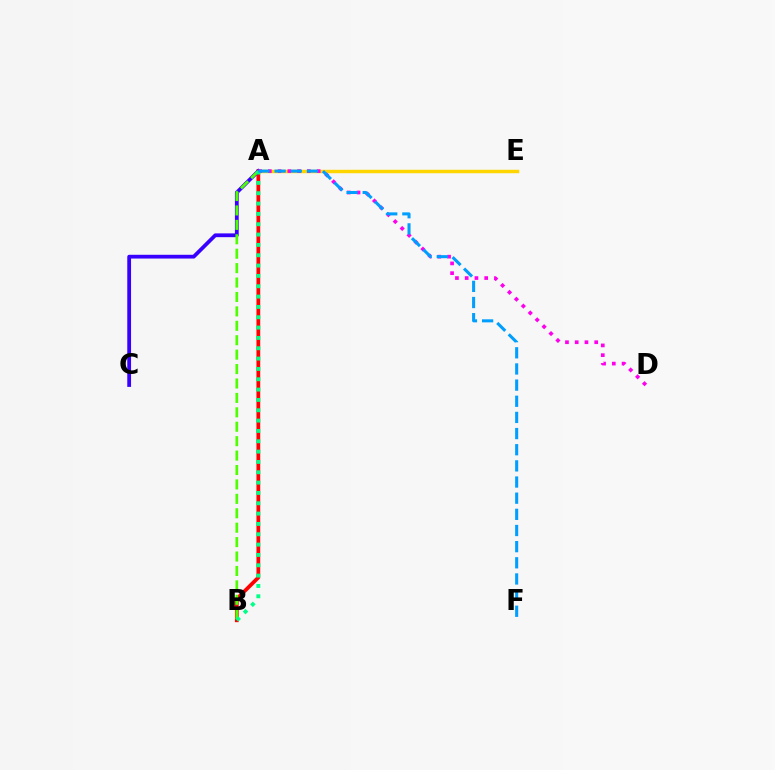{('A', 'B'): [{'color': '#ff0000', 'line_style': 'solid', 'thickness': 2.7}, {'color': '#4fff00', 'line_style': 'dashed', 'thickness': 1.96}, {'color': '#00ff86', 'line_style': 'dotted', 'thickness': 2.81}], ('A', 'E'): [{'color': '#ffd500', 'line_style': 'solid', 'thickness': 2.48}], ('A', 'C'): [{'color': '#3700ff', 'line_style': 'solid', 'thickness': 2.72}], ('A', 'D'): [{'color': '#ff00ed', 'line_style': 'dotted', 'thickness': 2.65}], ('A', 'F'): [{'color': '#009eff', 'line_style': 'dashed', 'thickness': 2.19}]}